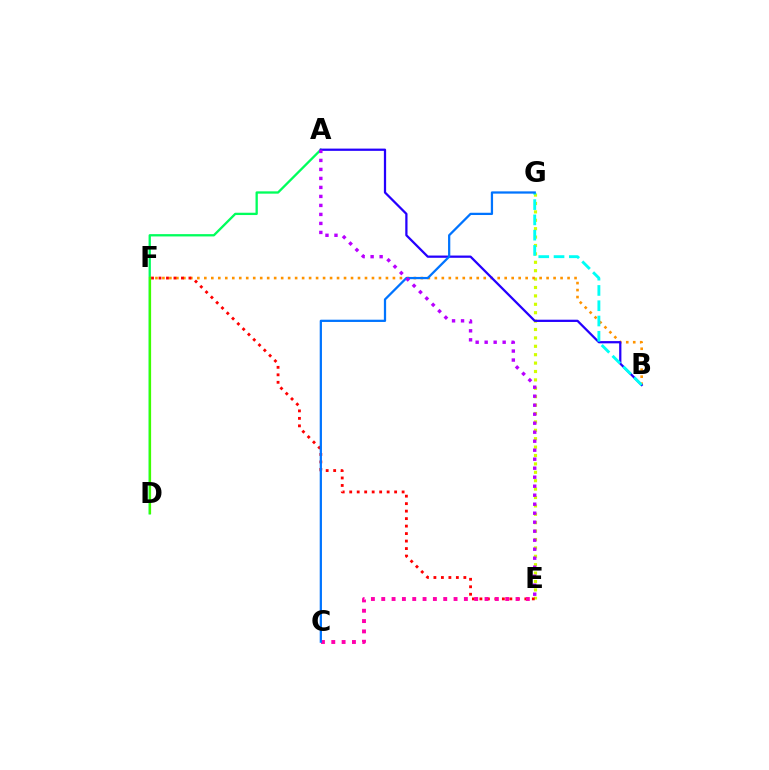{('A', 'D'): [{'color': '#00ff5c', 'line_style': 'solid', 'thickness': 1.66}], ('E', 'G'): [{'color': '#d1ff00', 'line_style': 'dotted', 'thickness': 2.28}], ('B', 'F'): [{'color': '#ff9400', 'line_style': 'dotted', 'thickness': 1.9}], ('E', 'F'): [{'color': '#ff0000', 'line_style': 'dotted', 'thickness': 2.03}], ('C', 'E'): [{'color': '#ff00ac', 'line_style': 'dotted', 'thickness': 2.81}], ('A', 'B'): [{'color': '#2500ff', 'line_style': 'solid', 'thickness': 1.62}], ('D', 'F'): [{'color': '#3dff00', 'line_style': 'solid', 'thickness': 1.6}], ('B', 'G'): [{'color': '#00fff6', 'line_style': 'dashed', 'thickness': 2.08}], ('C', 'G'): [{'color': '#0074ff', 'line_style': 'solid', 'thickness': 1.62}], ('A', 'E'): [{'color': '#b900ff', 'line_style': 'dotted', 'thickness': 2.45}]}